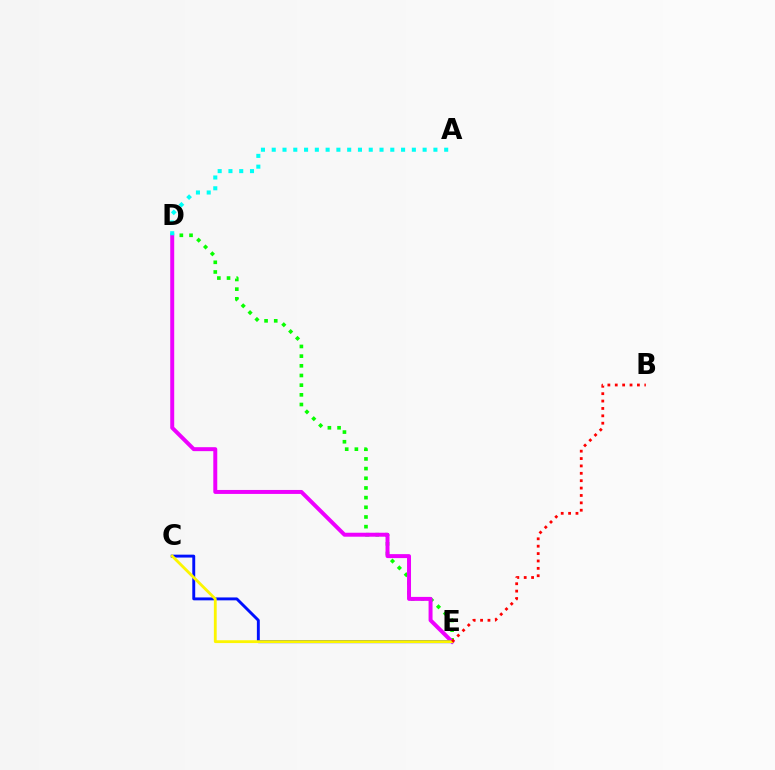{('D', 'E'): [{'color': '#08ff00', 'line_style': 'dotted', 'thickness': 2.63}, {'color': '#ee00ff', 'line_style': 'solid', 'thickness': 2.85}], ('C', 'E'): [{'color': '#0010ff', 'line_style': 'solid', 'thickness': 2.09}, {'color': '#fcf500', 'line_style': 'solid', 'thickness': 2.03}], ('A', 'D'): [{'color': '#00fff6', 'line_style': 'dotted', 'thickness': 2.93}], ('B', 'E'): [{'color': '#ff0000', 'line_style': 'dotted', 'thickness': 2.01}]}